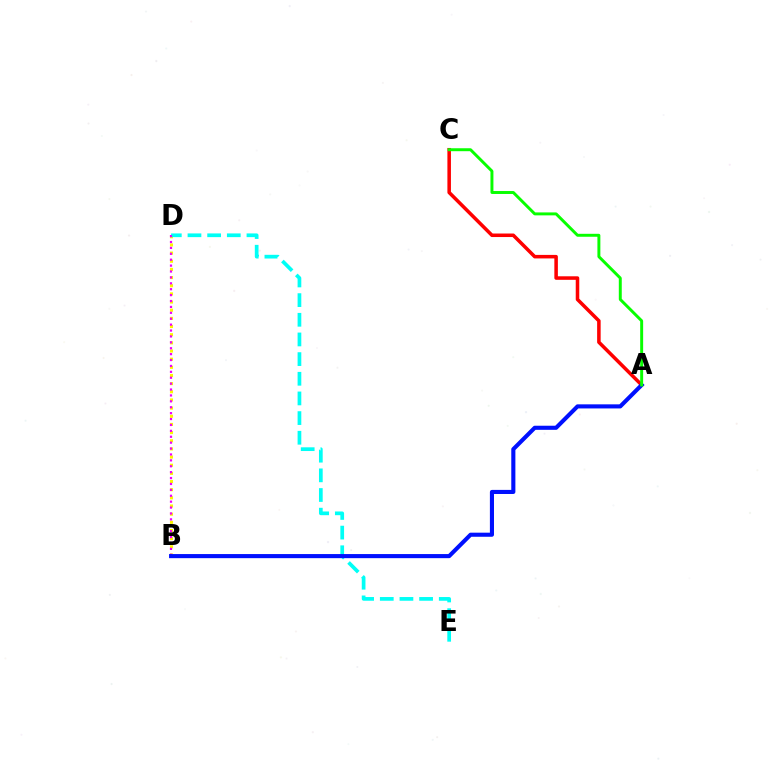{('A', 'C'): [{'color': '#ff0000', 'line_style': 'solid', 'thickness': 2.54}, {'color': '#08ff00', 'line_style': 'solid', 'thickness': 2.12}], ('B', 'D'): [{'color': '#fcf500', 'line_style': 'dotted', 'thickness': 2.22}, {'color': '#ee00ff', 'line_style': 'dotted', 'thickness': 1.6}], ('D', 'E'): [{'color': '#00fff6', 'line_style': 'dashed', 'thickness': 2.67}], ('A', 'B'): [{'color': '#0010ff', 'line_style': 'solid', 'thickness': 2.95}]}